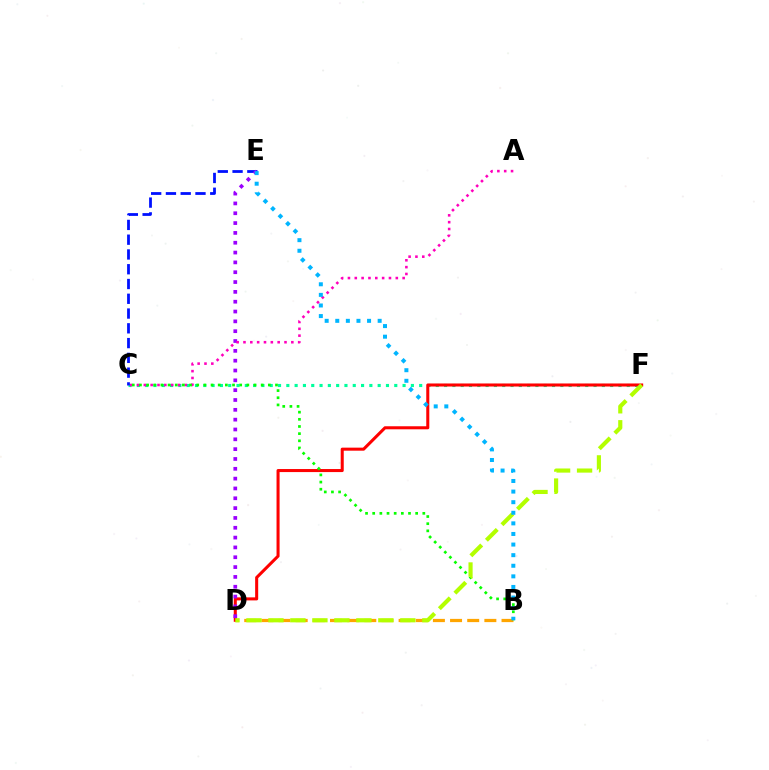{('C', 'F'): [{'color': '#00ff9d', 'line_style': 'dotted', 'thickness': 2.26}], ('B', 'D'): [{'color': '#ffa500', 'line_style': 'dashed', 'thickness': 2.33}], ('D', 'F'): [{'color': '#ff0000', 'line_style': 'solid', 'thickness': 2.19}, {'color': '#b3ff00', 'line_style': 'dashed', 'thickness': 2.99}], ('C', 'E'): [{'color': '#0010ff', 'line_style': 'dashed', 'thickness': 2.01}], ('D', 'E'): [{'color': '#9b00ff', 'line_style': 'dotted', 'thickness': 2.67}], ('A', 'C'): [{'color': '#ff00bd', 'line_style': 'dotted', 'thickness': 1.86}], ('B', 'C'): [{'color': '#08ff00', 'line_style': 'dotted', 'thickness': 1.95}], ('B', 'E'): [{'color': '#00b5ff', 'line_style': 'dotted', 'thickness': 2.88}]}